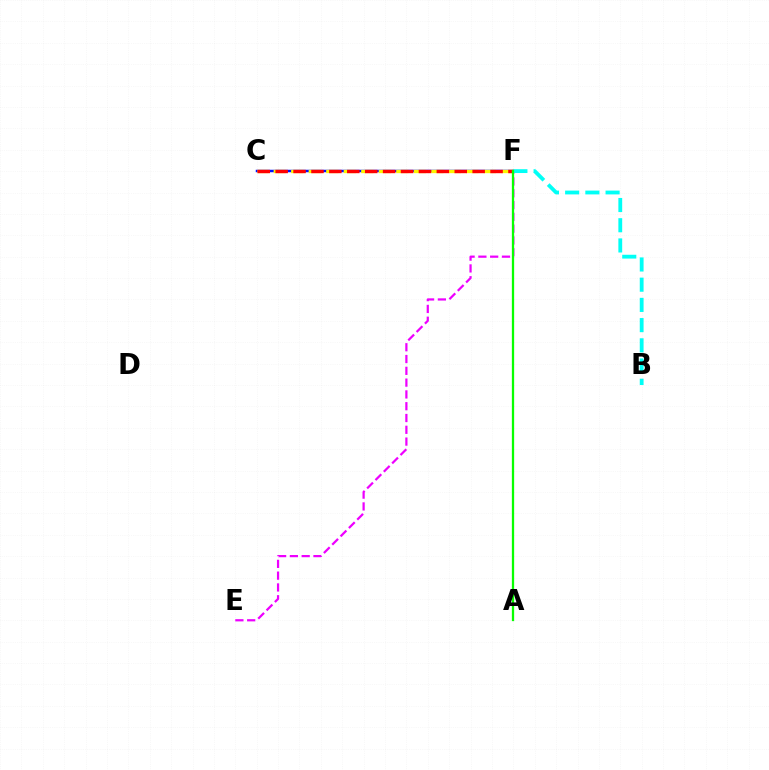{('E', 'F'): [{'color': '#ee00ff', 'line_style': 'dashed', 'thickness': 1.6}], ('C', 'F'): [{'color': '#0010ff', 'line_style': 'solid', 'thickness': 1.79}, {'color': '#fcf500', 'line_style': 'dashed', 'thickness': 2.38}, {'color': '#ff0000', 'line_style': 'dashed', 'thickness': 2.43}], ('B', 'F'): [{'color': '#00fff6', 'line_style': 'dashed', 'thickness': 2.75}], ('A', 'F'): [{'color': '#08ff00', 'line_style': 'solid', 'thickness': 1.64}]}